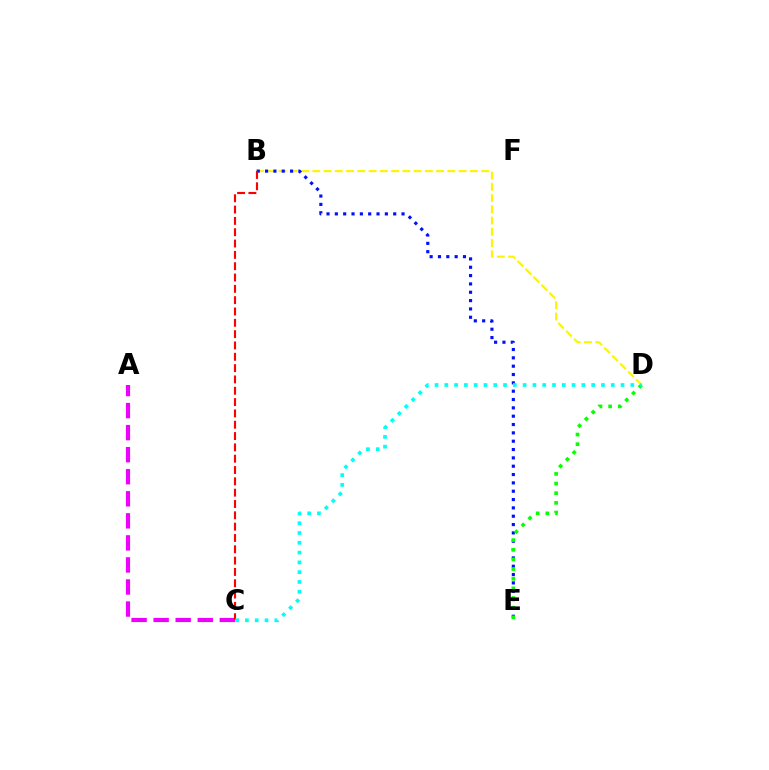{('B', 'D'): [{'color': '#fcf500', 'line_style': 'dashed', 'thickness': 1.53}], ('A', 'C'): [{'color': '#ee00ff', 'line_style': 'dashed', 'thickness': 3.0}], ('B', 'E'): [{'color': '#0010ff', 'line_style': 'dotted', 'thickness': 2.26}], ('B', 'C'): [{'color': '#ff0000', 'line_style': 'dashed', 'thickness': 1.54}], ('D', 'E'): [{'color': '#08ff00', 'line_style': 'dotted', 'thickness': 2.62}], ('C', 'D'): [{'color': '#00fff6', 'line_style': 'dotted', 'thickness': 2.66}]}